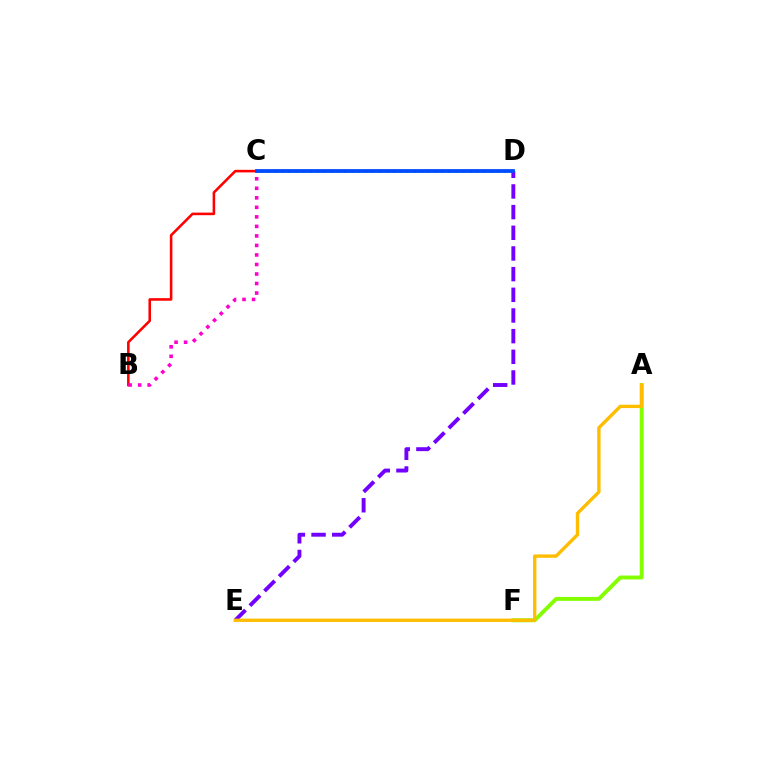{('B', 'C'): [{'color': '#ff0000', 'line_style': 'solid', 'thickness': 1.85}, {'color': '#ff00cf', 'line_style': 'dotted', 'thickness': 2.59}], ('C', 'D'): [{'color': '#00fff6', 'line_style': 'dashed', 'thickness': 1.59}, {'color': '#00ff39', 'line_style': 'dotted', 'thickness': 1.89}, {'color': '#004bff', 'line_style': 'solid', 'thickness': 2.71}], ('D', 'E'): [{'color': '#7200ff', 'line_style': 'dashed', 'thickness': 2.81}], ('A', 'F'): [{'color': '#84ff00', 'line_style': 'solid', 'thickness': 2.82}], ('A', 'E'): [{'color': '#ffbd00', 'line_style': 'solid', 'thickness': 2.42}]}